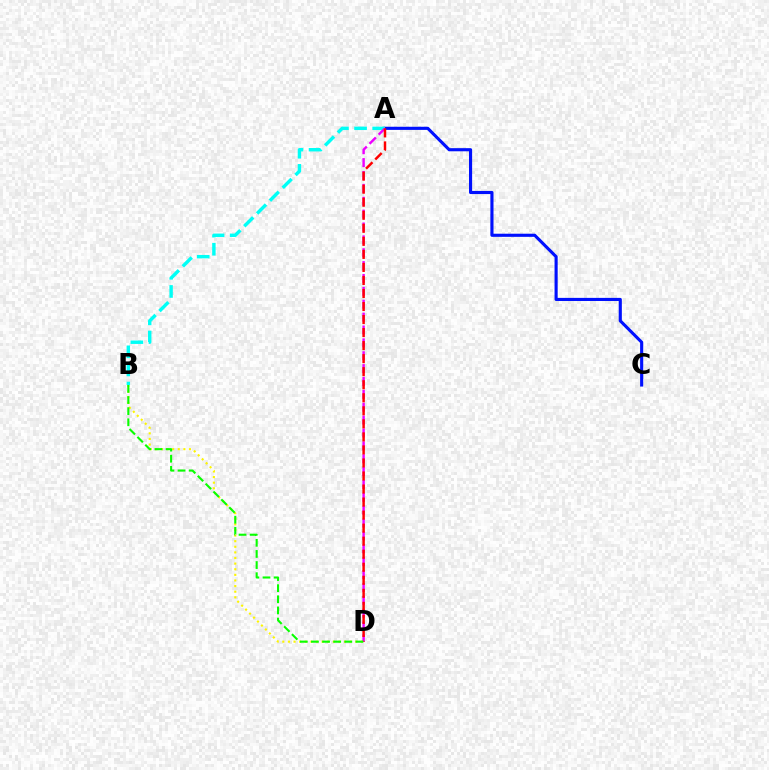{('B', 'D'): [{'color': '#fcf500', 'line_style': 'dotted', 'thickness': 1.52}, {'color': '#08ff00', 'line_style': 'dashed', 'thickness': 1.51}], ('A', 'C'): [{'color': '#0010ff', 'line_style': 'solid', 'thickness': 2.25}], ('A', 'B'): [{'color': '#00fff6', 'line_style': 'dashed', 'thickness': 2.46}], ('A', 'D'): [{'color': '#ee00ff', 'line_style': 'dashed', 'thickness': 1.75}, {'color': '#ff0000', 'line_style': 'dashed', 'thickness': 1.77}]}